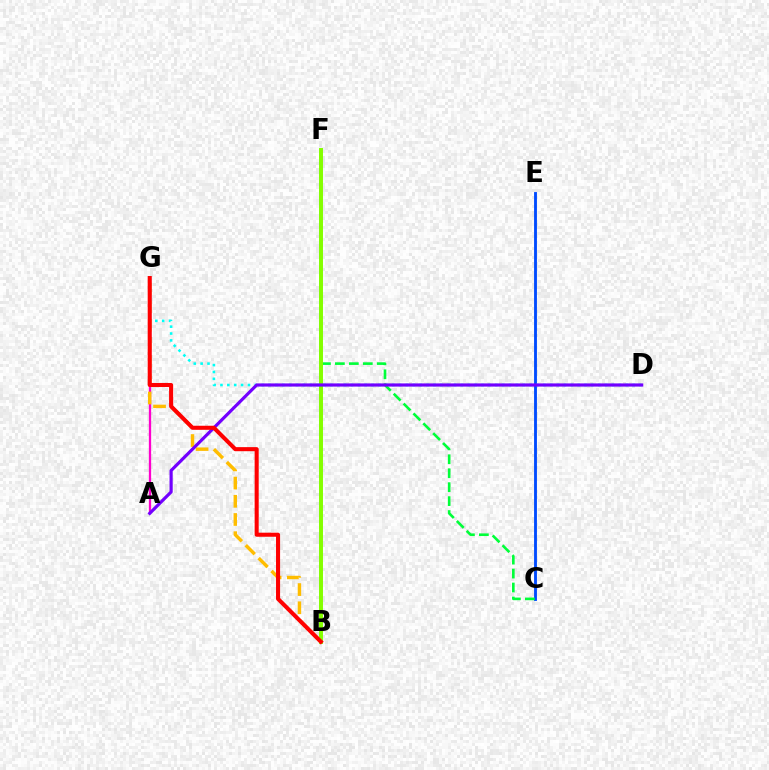{('A', 'G'): [{'color': '#ff00cf', 'line_style': 'solid', 'thickness': 1.65}], ('C', 'E'): [{'color': '#004bff', 'line_style': 'solid', 'thickness': 2.06}], ('B', 'G'): [{'color': '#ffbd00', 'line_style': 'dashed', 'thickness': 2.47}, {'color': '#ff0000', 'line_style': 'solid', 'thickness': 2.93}], ('D', 'G'): [{'color': '#00fff6', 'line_style': 'dotted', 'thickness': 1.87}], ('C', 'F'): [{'color': '#00ff39', 'line_style': 'dashed', 'thickness': 1.89}], ('B', 'F'): [{'color': '#84ff00', 'line_style': 'solid', 'thickness': 2.85}], ('A', 'D'): [{'color': '#7200ff', 'line_style': 'solid', 'thickness': 2.29}]}